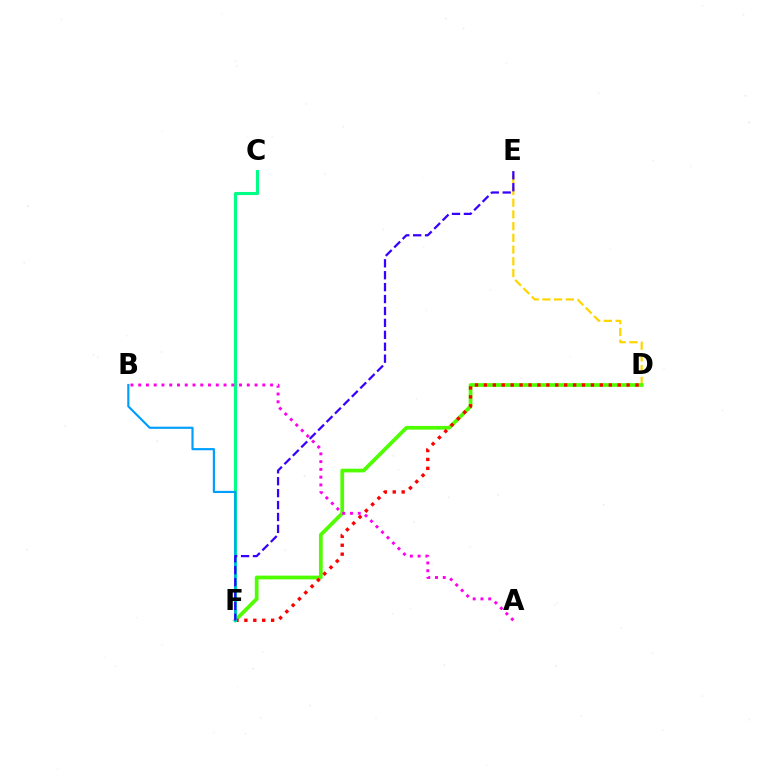{('D', 'E'): [{'color': '#ffd500', 'line_style': 'dashed', 'thickness': 1.59}], ('D', 'F'): [{'color': '#4fff00', 'line_style': 'solid', 'thickness': 2.68}, {'color': '#ff0000', 'line_style': 'dotted', 'thickness': 2.42}], ('C', 'F'): [{'color': '#00ff86', 'line_style': 'solid', 'thickness': 2.22}], ('B', 'F'): [{'color': '#009eff', 'line_style': 'solid', 'thickness': 1.57}], ('E', 'F'): [{'color': '#3700ff', 'line_style': 'dashed', 'thickness': 1.62}], ('A', 'B'): [{'color': '#ff00ed', 'line_style': 'dotted', 'thickness': 2.11}]}